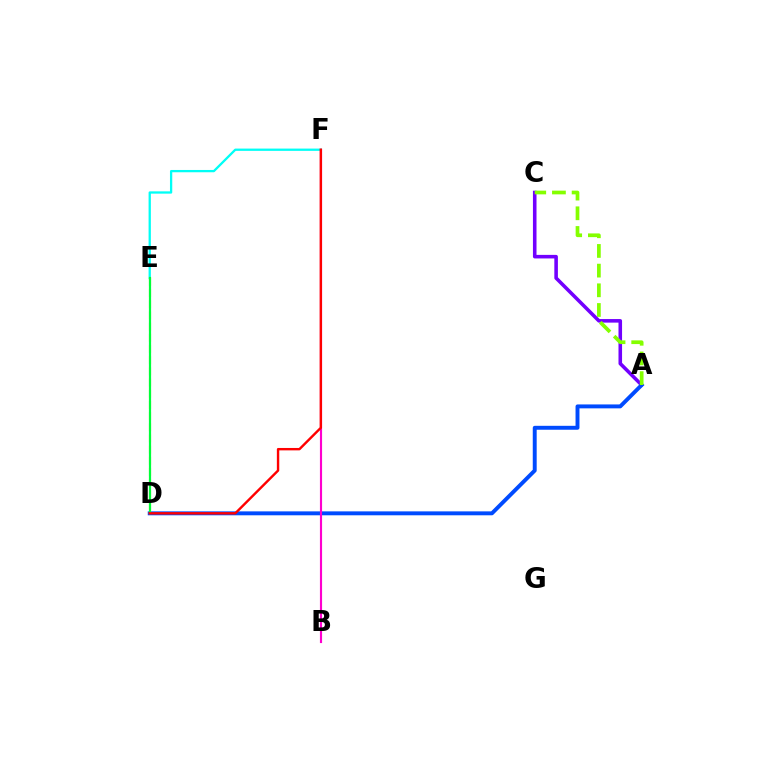{('E', 'F'): [{'color': '#00fff6', 'line_style': 'solid', 'thickness': 1.65}], ('A', 'C'): [{'color': '#7200ff', 'line_style': 'solid', 'thickness': 2.57}, {'color': '#84ff00', 'line_style': 'dashed', 'thickness': 2.67}], ('A', 'D'): [{'color': '#004bff', 'line_style': 'solid', 'thickness': 2.82}], ('D', 'E'): [{'color': '#ffbd00', 'line_style': 'dashed', 'thickness': 1.52}, {'color': '#00ff39', 'line_style': 'solid', 'thickness': 1.59}], ('B', 'F'): [{'color': '#ff00cf', 'line_style': 'solid', 'thickness': 1.55}], ('D', 'F'): [{'color': '#ff0000', 'line_style': 'solid', 'thickness': 1.73}]}